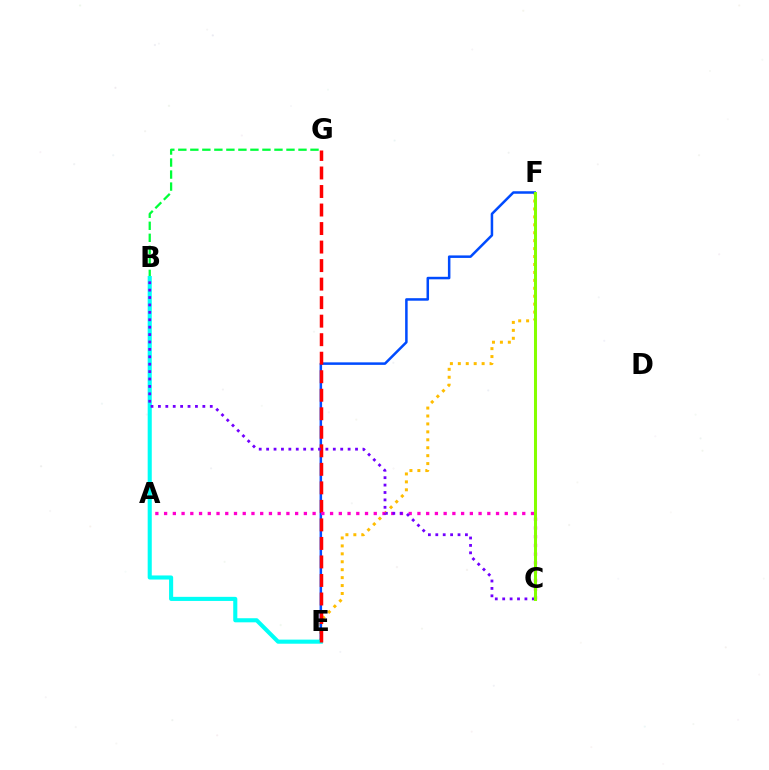{('E', 'F'): [{'color': '#ffbd00', 'line_style': 'dotted', 'thickness': 2.16}, {'color': '#004bff', 'line_style': 'solid', 'thickness': 1.81}], ('B', 'G'): [{'color': '#00ff39', 'line_style': 'dashed', 'thickness': 1.63}], ('B', 'E'): [{'color': '#00fff6', 'line_style': 'solid', 'thickness': 2.95}], ('E', 'G'): [{'color': '#ff0000', 'line_style': 'dashed', 'thickness': 2.52}], ('A', 'C'): [{'color': '#ff00cf', 'line_style': 'dotted', 'thickness': 2.37}], ('B', 'C'): [{'color': '#7200ff', 'line_style': 'dotted', 'thickness': 2.01}], ('C', 'F'): [{'color': '#84ff00', 'line_style': 'solid', 'thickness': 2.18}]}